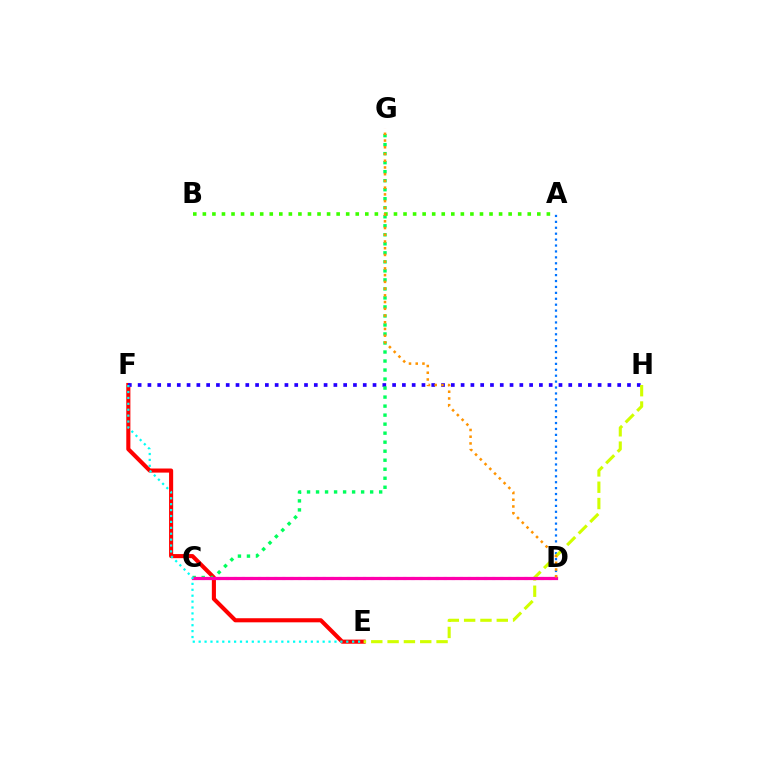{('E', 'F'): [{'color': '#ff0000', 'line_style': 'solid', 'thickness': 2.95}, {'color': '#00fff6', 'line_style': 'dotted', 'thickness': 1.6}], ('F', 'H'): [{'color': '#2500ff', 'line_style': 'dotted', 'thickness': 2.66}], ('A', 'B'): [{'color': '#3dff00', 'line_style': 'dotted', 'thickness': 2.6}], ('A', 'D'): [{'color': '#0074ff', 'line_style': 'dotted', 'thickness': 1.61}], ('C', 'D'): [{'color': '#b900ff', 'line_style': 'dotted', 'thickness': 2.19}, {'color': '#ff00ac', 'line_style': 'solid', 'thickness': 2.32}], ('E', 'H'): [{'color': '#d1ff00', 'line_style': 'dashed', 'thickness': 2.22}], ('C', 'G'): [{'color': '#00ff5c', 'line_style': 'dotted', 'thickness': 2.45}], ('D', 'G'): [{'color': '#ff9400', 'line_style': 'dotted', 'thickness': 1.83}]}